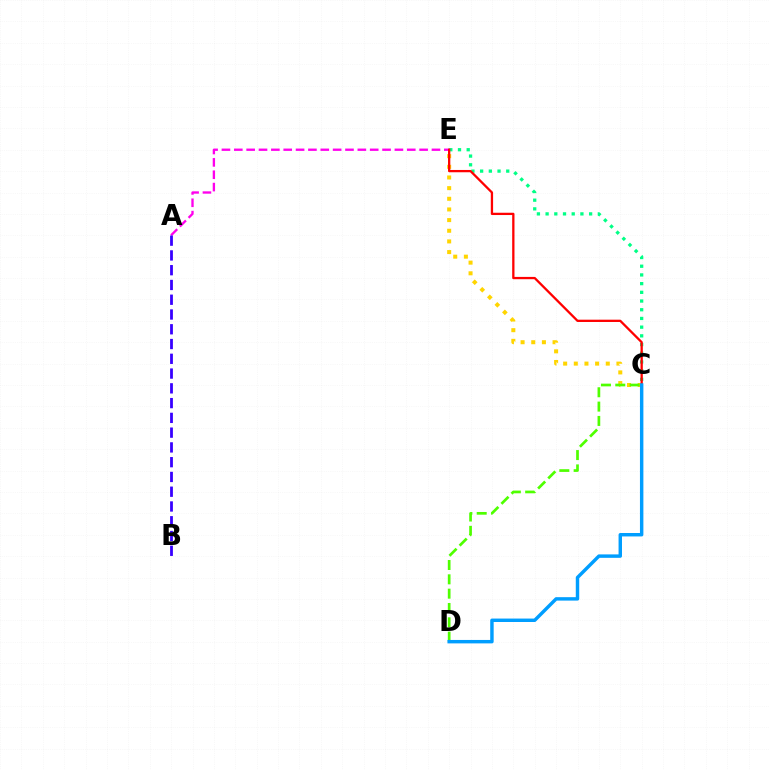{('C', 'E'): [{'color': '#ffd500', 'line_style': 'dotted', 'thickness': 2.9}, {'color': '#00ff86', 'line_style': 'dotted', 'thickness': 2.36}, {'color': '#ff0000', 'line_style': 'solid', 'thickness': 1.65}], ('A', 'E'): [{'color': '#ff00ed', 'line_style': 'dashed', 'thickness': 1.68}], ('A', 'B'): [{'color': '#3700ff', 'line_style': 'dashed', 'thickness': 2.01}], ('C', 'D'): [{'color': '#4fff00', 'line_style': 'dashed', 'thickness': 1.95}, {'color': '#009eff', 'line_style': 'solid', 'thickness': 2.47}]}